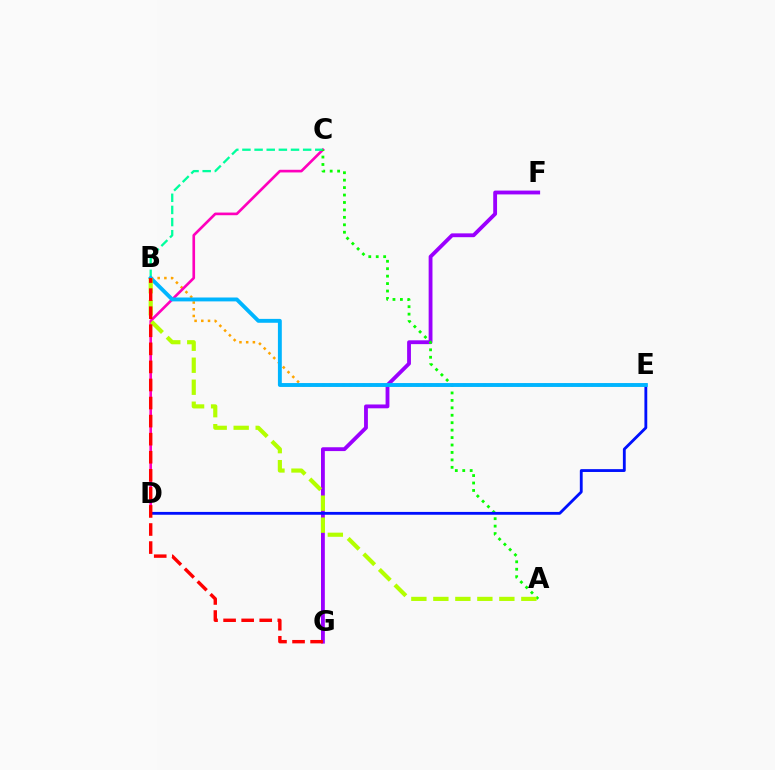{('B', 'E'): [{'color': '#ffa500', 'line_style': 'dotted', 'thickness': 1.82}, {'color': '#00b5ff', 'line_style': 'solid', 'thickness': 2.8}], ('C', 'D'): [{'color': '#ff00bd', 'line_style': 'solid', 'thickness': 1.91}], ('B', 'C'): [{'color': '#00ff9d', 'line_style': 'dashed', 'thickness': 1.65}], ('F', 'G'): [{'color': '#9b00ff', 'line_style': 'solid', 'thickness': 2.76}], ('A', 'C'): [{'color': '#08ff00', 'line_style': 'dotted', 'thickness': 2.02}], ('D', 'E'): [{'color': '#0010ff', 'line_style': 'solid', 'thickness': 2.04}], ('A', 'B'): [{'color': '#b3ff00', 'line_style': 'dashed', 'thickness': 2.99}], ('B', 'G'): [{'color': '#ff0000', 'line_style': 'dashed', 'thickness': 2.45}]}